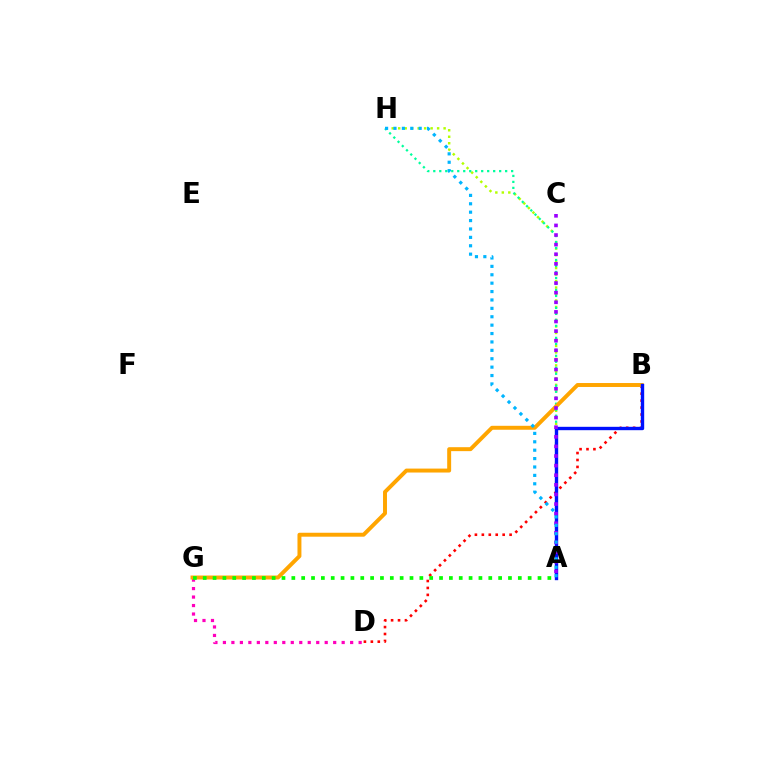{('A', 'H'): [{'color': '#b3ff00', 'line_style': 'dotted', 'thickness': 1.76}, {'color': '#00ff9d', 'line_style': 'dotted', 'thickness': 1.63}, {'color': '#00b5ff', 'line_style': 'dotted', 'thickness': 2.28}], ('B', 'D'): [{'color': '#ff0000', 'line_style': 'dotted', 'thickness': 1.88}], ('D', 'G'): [{'color': '#ff00bd', 'line_style': 'dotted', 'thickness': 2.3}], ('B', 'G'): [{'color': '#ffa500', 'line_style': 'solid', 'thickness': 2.84}], ('A', 'B'): [{'color': '#0010ff', 'line_style': 'solid', 'thickness': 2.43}], ('A', 'C'): [{'color': '#9b00ff', 'line_style': 'dotted', 'thickness': 2.61}], ('A', 'G'): [{'color': '#08ff00', 'line_style': 'dotted', 'thickness': 2.68}]}